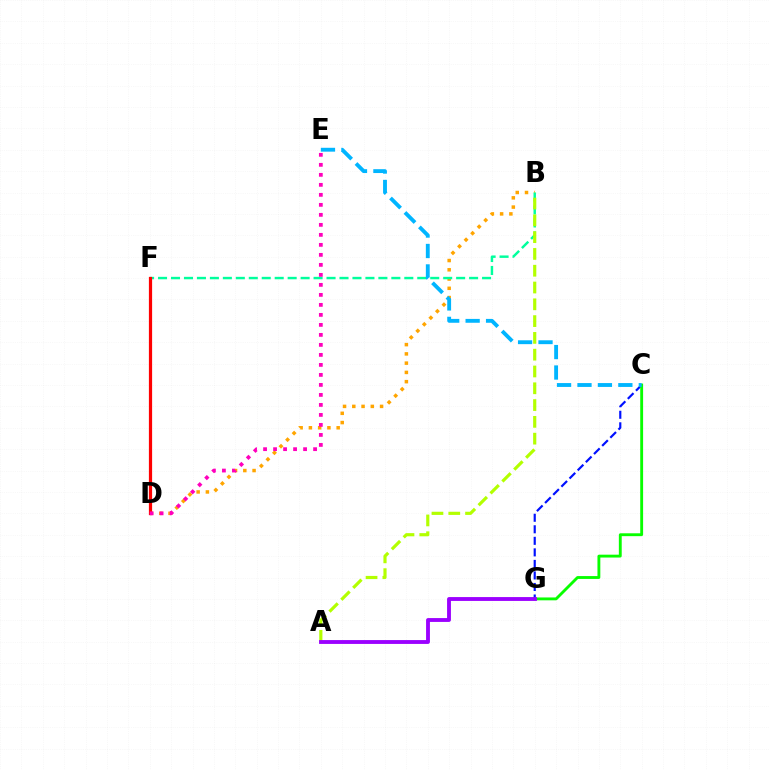{('C', 'G'): [{'color': '#0010ff', 'line_style': 'dashed', 'thickness': 1.57}, {'color': '#08ff00', 'line_style': 'solid', 'thickness': 2.06}], ('B', 'D'): [{'color': '#ffa500', 'line_style': 'dotted', 'thickness': 2.51}], ('B', 'F'): [{'color': '#00ff9d', 'line_style': 'dashed', 'thickness': 1.76}], ('C', 'E'): [{'color': '#00b5ff', 'line_style': 'dashed', 'thickness': 2.78}], ('A', 'B'): [{'color': '#b3ff00', 'line_style': 'dashed', 'thickness': 2.28}], ('D', 'F'): [{'color': '#ff0000', 'line_style': 'solid', 'thickness': 2.32}], ('D', 'E'): [{'color': '#ff00bd', 'line_style': 'dotted', 'thickness': 2.72}], ('A', 'G'): [{'color': '#9b00ff', 'line_style': 'solid', 'thickness': 2.77}]}